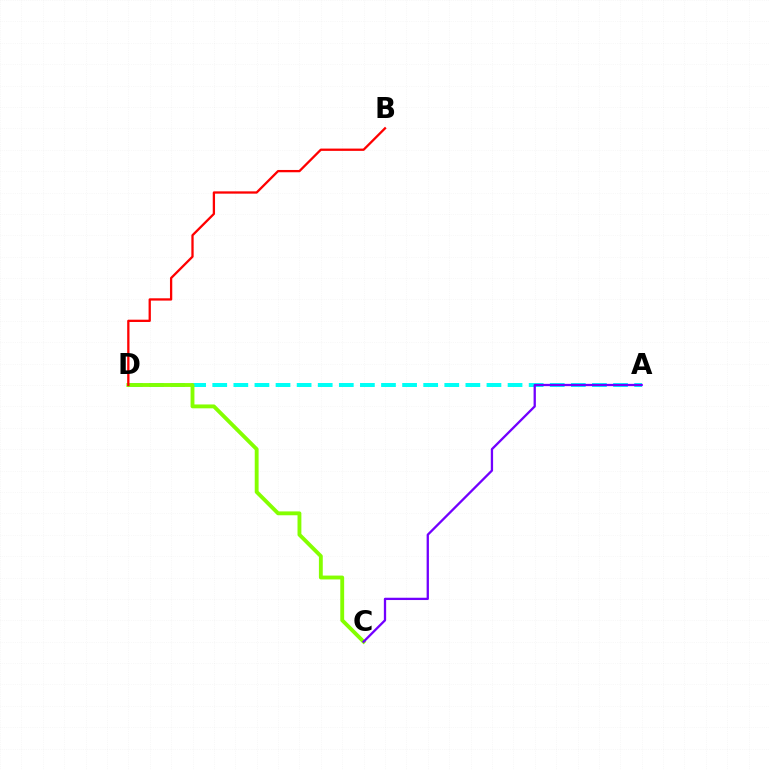{('A', 'D'): [{'color': '#00fff6', 'line_style': 'dashed', 'thickness': 2.87}], ('C', 'D'): [{'color': '#84ff00', 'line_style': 'solid', 'thickness': 2.78}], ('B', 'D'): [{'color': '#ff0000', 'line_style': 'solid', 'thickness': 1.65}], ('A', 'C'): [{'color': '#7200ff', 'line_style': 'solid', 'thickness': 1.65}]}